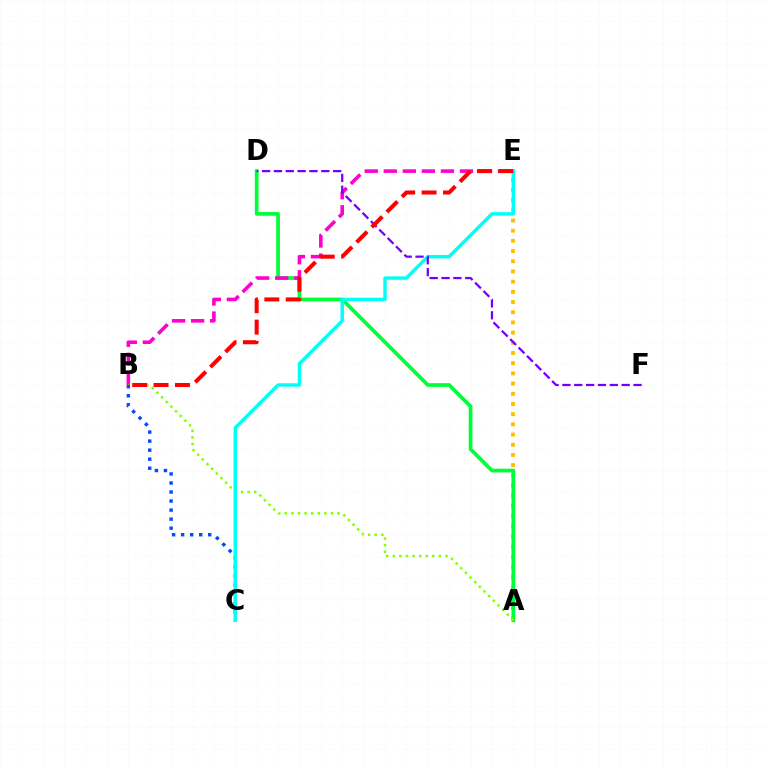{('A', 'E'): [{'color': '#ffbd00', 'line_style': 'dotted', 'thickness': 2.77}], ('A', 'D'): [{'color': '#00ff39', 'line_style': 'solid', 'thickness': 2.68}], ('B', 'E'): [{'color': '#ff00cf', 'line_style': 'dashed', 'thickness': 2.59}, {'color': '#ff0000', 'line_style': 'dashed', 'thickness': 2.91}], ('A', 'B'): [{'color': '#84ff00', 'line_style': 'dotted', 'thickness': 1.79}], ('B', 'C'): [{'color': '#004bff', 'line_style': 'dotted', 'thickness': 2.46}], ('C', 'E'): [{'color': '#00fff6', 'line_style': 'solid', 'thickness': 2.48}], ('D', 'F'): [{'color': '#7200ff', 'line_style': 'dashed', 'thickness': 1.61}]}